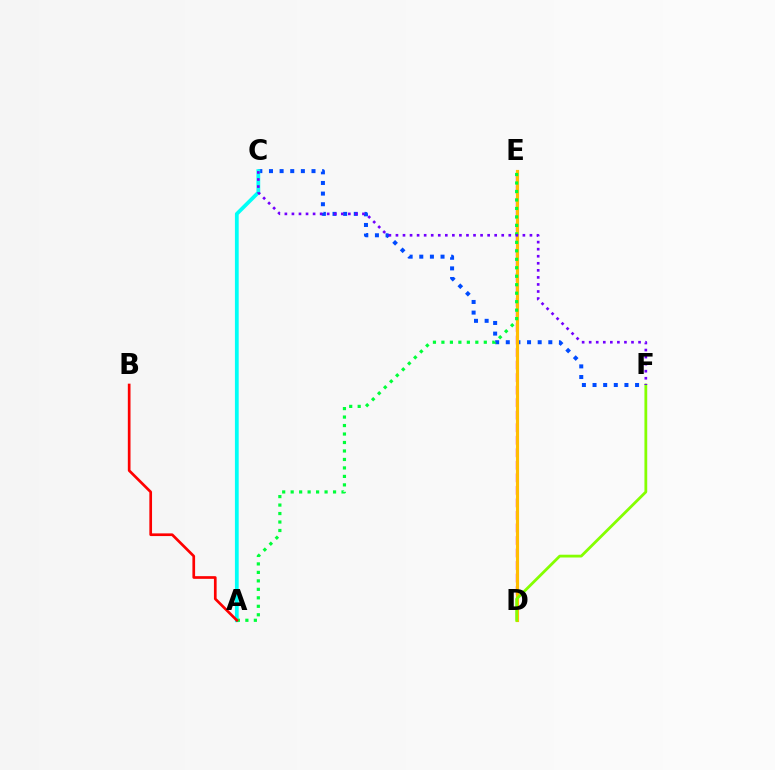{('D', 'E'): [{'color': '#ff00cf', 'line_style': 'dashed', 'thickness': 1.7}, {'color': '#ffbd00', 'line_style': 'solid', 'thickness': 2.27}], ('C', 'F'): [{'color': '#004bff', 'line_style': 'dotted', 'thickness': 2.89}, {'color': '#7200ff', 'line_style': 'dotted', 'thickness': 1.92}], ('A', 'C'): [{'color': '#00fff6', 'line_style': 'solid', 'thickness': 2.71}], ('A', 'E'): [{'color': '#00ff39', 'line_style': 'dotted', 'thickness': 2.3}], ('A', 'B'): [{'color': '#ff0000', 'line_style': 'solid', 'thickness': 1.93}], ('D', 'F'): [{'color': '#84ff00', 'line_style': 'solid', 'thickness': 2.01}]}